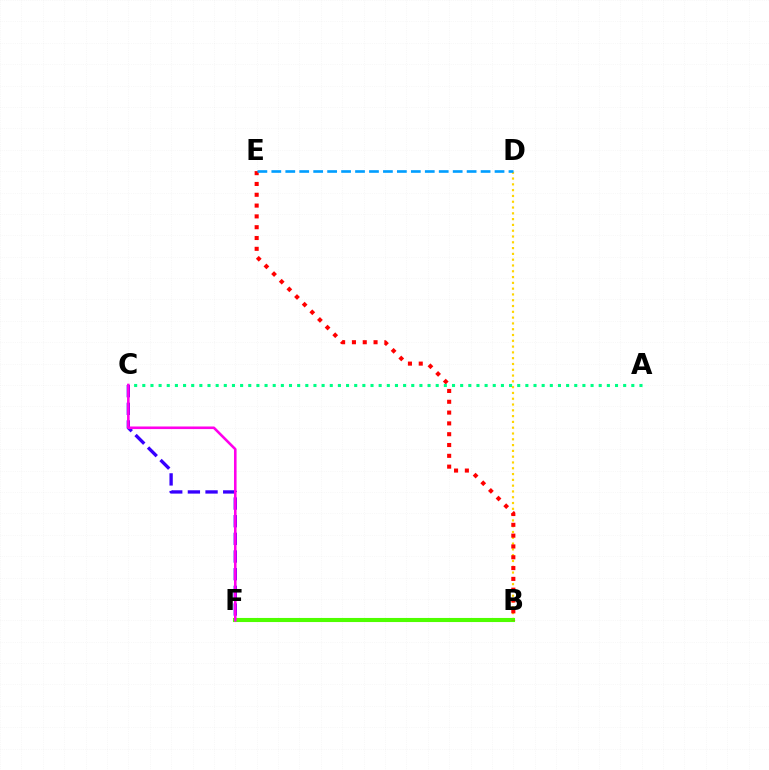{('B', 'D'): [{'color': '#ffd500', 'line_style': 'dotted', 'thickness': 1.57}], ('B', 'F'): [{'color': '#4fff00', 'line_style': 'solid', 'thickness': 2.94}], ('B', 'E'): [{'color': '#ff0000', 'line_style': 'dotted', 'thickness': 2.94}], ('C', 'F'): [{'color': '#3700ff', 'line_style': 'dashed', 'thickness': 2.4}, {'color': '#ff00ed', 'line_style': 'solid', 'thickness': 1.86}], ('A', 'C'): [{'color': '#00ff86', 'line_style': 'dotted', 'thickness': 2.21}], ('D', 'E'): [{'color': '#009eff', 'line_style': 'dashed', 'thickness': 1.9}]}